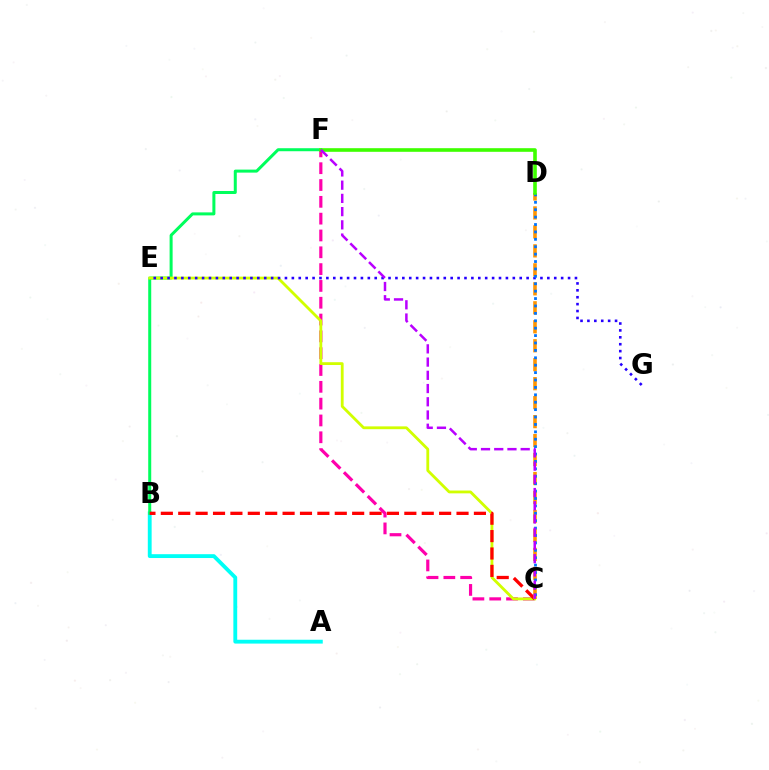{('A', 'B'): [{'color': '#00fff6', 'line_style': 'solid', 'thickness': 2.76}], ('B', 'F'): [{'color': '#00ff5c', 'line_style': 'solid', 'thickness': 2.17}], ('C', 'F'): [{'color': '#ff00ac', 'line_style': 'dashed', 'thickness': 2.28}, {'color': '#b900ff', 'line_style': 'dashed', 'thickness': 1.8}], ('C', 'E'): [{'color': '#d1ff00', 'line_style': 'solid', 'thickness': 2.03}], ('B', 'C'): [{'color': '#ff0000', 'line_style': 'dashed', 'thickness': 2.36}], ('E', 'G'): [{'color': '#2500ff', 'line_style': 'dotted', 'thickness': 1.88}], ('C', 'D'): [{'color': '#ff9400', 'line_style': 'dashed', 'thickness': 2.58}, {'color': '#0074ff', 'line_style': 'dotted', 'thickness': 2.01}], ('D', 'F'): [{'color': '#3dff00', 'line_style': 'solid', 'thickness': 2.6}]}